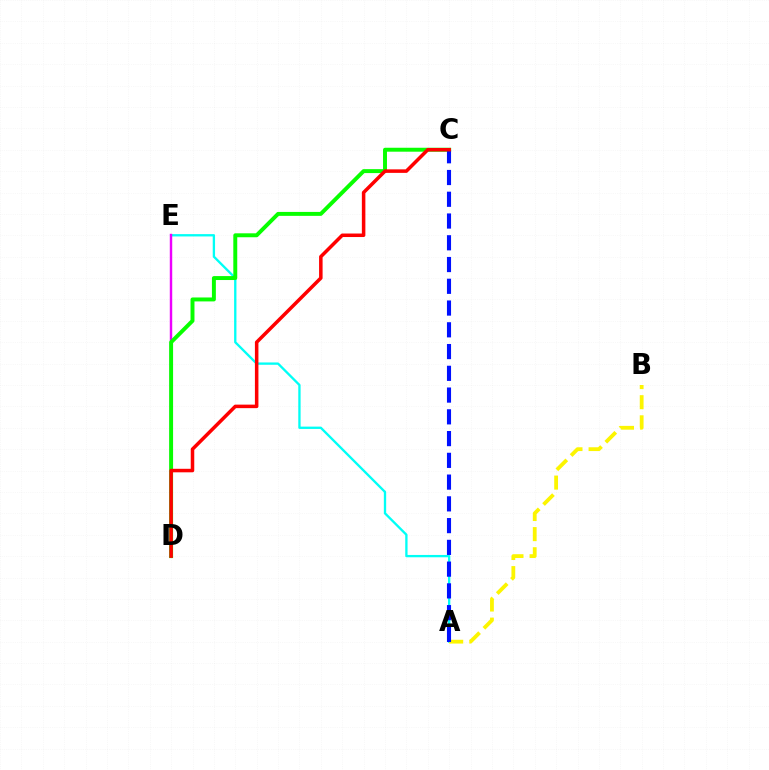{('A', 'E'): [{'color': '#00fff6', 'line_style': 'solid', 'thickness': 1.68}], ('D', 'E'): [{'color': '#ee00ff', 'line_style': 'solid', 'thickness': 1.76}], ('C', 'D'): [{'color': '#08ff00', 'line_style': 'solid', 'thickness': 2.84}, {'color': '#ff0000', 'line_style': 'solid', 'thickness': 2.53}], ('A', 'B'): [{'color': '#fcf500', 'line_style': 'dashed', 'thickness': 2.73}], ('A', 'C'): [{'color': '#0010ff', 'line_style': 'dashed', 'thickness': 2.96}]}